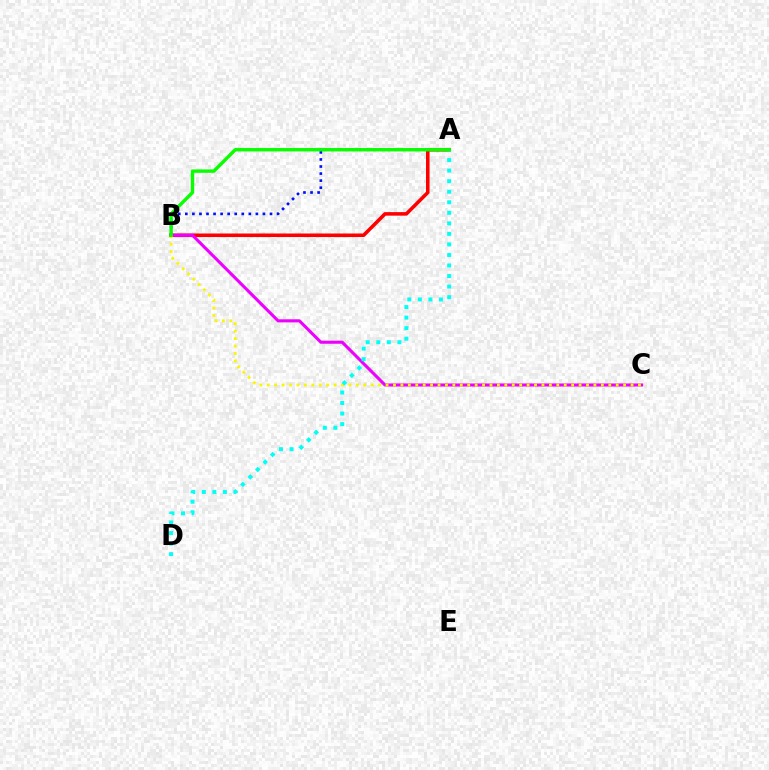{('A', 'B'): [{'color': '#ff0000', 'line_style': 'solid', 'thickness': 2.56}, {'color': '#0010ff', 'line_style': 'dotted', 'thickness': 1.92}, {'color': '#08ff00', 'line_style': 'solid', 'thickness': 2.45}], ('B', 'C'): [{'color': '#ee00ff', 'line_style': 'solid', 'thickness': 2.22}, {'color': '#fcf500', 'line_style': 'dotted', 'thickness': 2.02}], ('A', 'D'): [{'color': '#00fff6', 'line_style': 'dotted', 'thickness': 2.86}]}